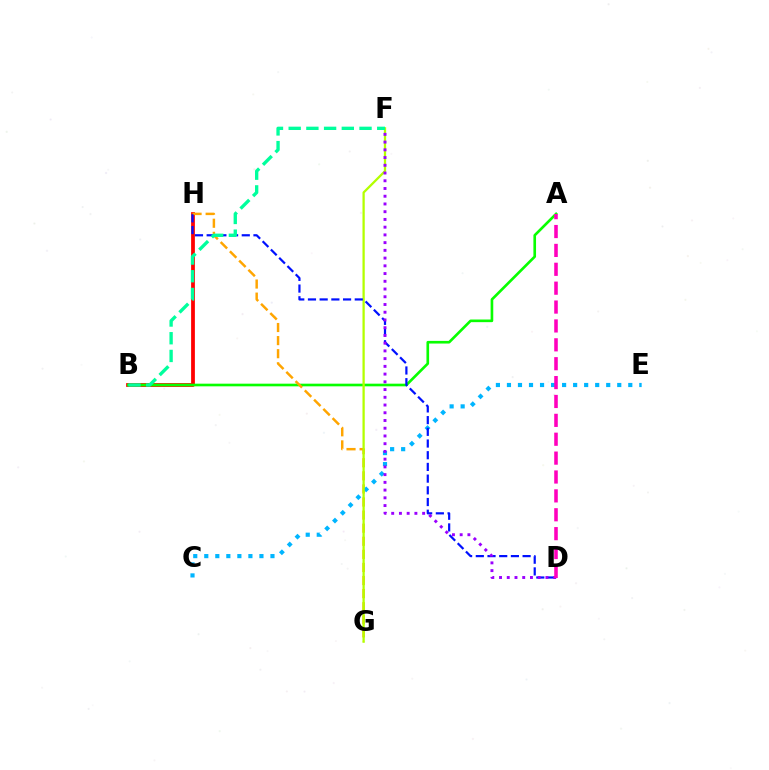{('B', 'H'): [{'color': '#ff0000', 'line_style': 'solid', 'thickness': 2.71}], ('A', 'B'): [{'color': '#08ff00', 'line_style': 'solid', 'thickness': 1.9}], ('G', 'H'): [{'color': '#ffa500', 'line_style': 'dashed', 'thickness': 1.78}], ('C', 'E'): [{'color': '#00b5ff', 'line_style': 'dotted', 'thickness': 3.0}], ('F', 'G'): [{'color': '#b3ff00', 'line_style': 'solid', 'thickness': 1.64}], ('D', 'H'): [{'color': '#0010ff', 'line_style': 'dashed', 'thickness': 1.59}], ('D', 'F'): [{'color': '#9b00ff', 'line_style': 'dotted', 'thickness': 2.1}], ('A', 'D'): [{'color': '#ff00bd', 'line_style': 'dashed', 'thickness': 2.57}], ('B', 'F'): [{'color': '#00ff9d', 'line_style': 'dashed', 'thickness': 2.41}]}